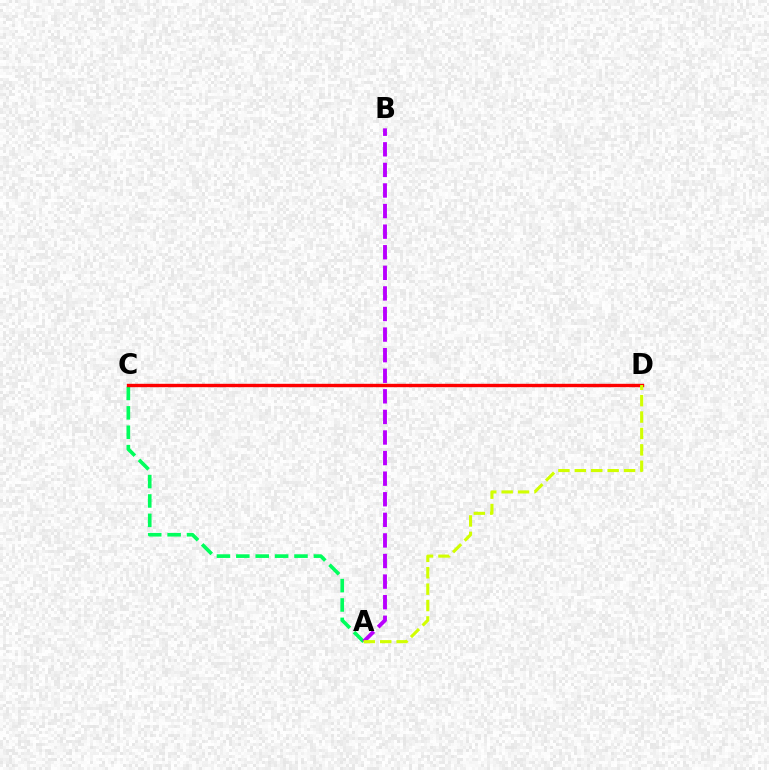{('C', 'D'): [{'color': '#0074ff', 'line_style': 'dashed', 'thickness': 2.17}, {'color': '#ff0000', 'line_style': 'solid', 'thickness': 2.43}], ('A', 'C'): [{'color': '#00ff5c', 'line_style': 'dashed', 'thickness': 2.63}], ('A', 'B'): [{'color': '#b900ff', 'line_style': 'dashed', 'thickness': 2.8}], ('A', 'D'): [{'color': '#d1ff00', 'line_style': 'dashed', 'thickness': 2.23}]}